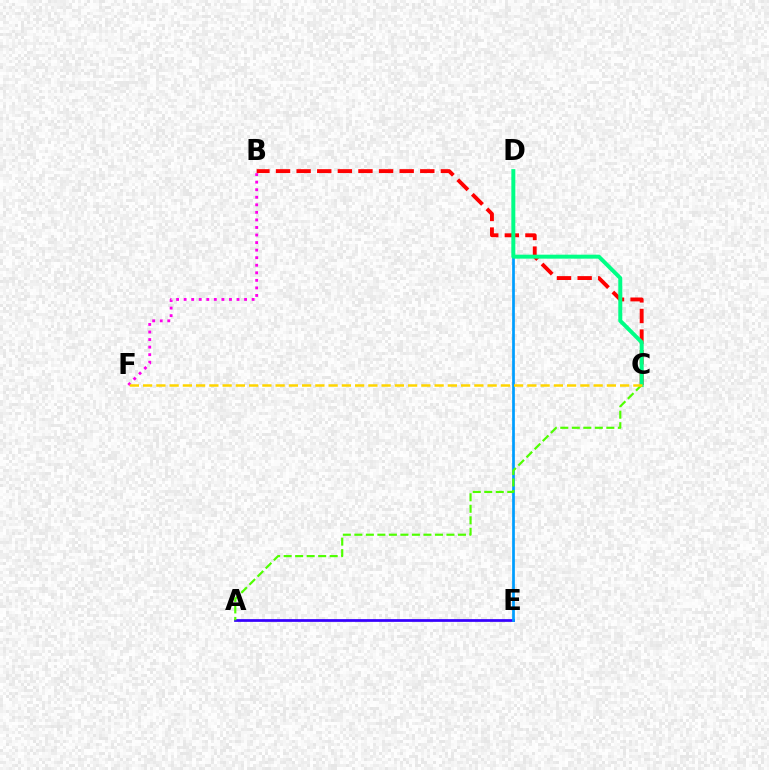{('A', 'E'): [{'color': '#3700ff', 'line_style': 'solid', 'thickness': 1.97}], ('B', 'F'): [{'color': '#ff00ed', 'line_style': 'dotted', 'thickness': 2.05}], ('B', 'C'): [{'color': '#ff0000', 'line_style': 'dashed', 'thickness': 2.8}], ('D', 'E'): [{'color': '#009eff', 'line_style': 'solid', 'thickness': 1.97}], ('C', 'D'): [{'color': '#00ff86', 'line_style': 'solid', 'thickness': 2.86}], ('A', 'C'): [{'color': '#4fff00', 'line_style': 'dashed', 'thickness': 1.56}], ('C', 'F'): [{'color': '#ffd500', 'line_style': 'dashed', 'thickness': 1.8}]}